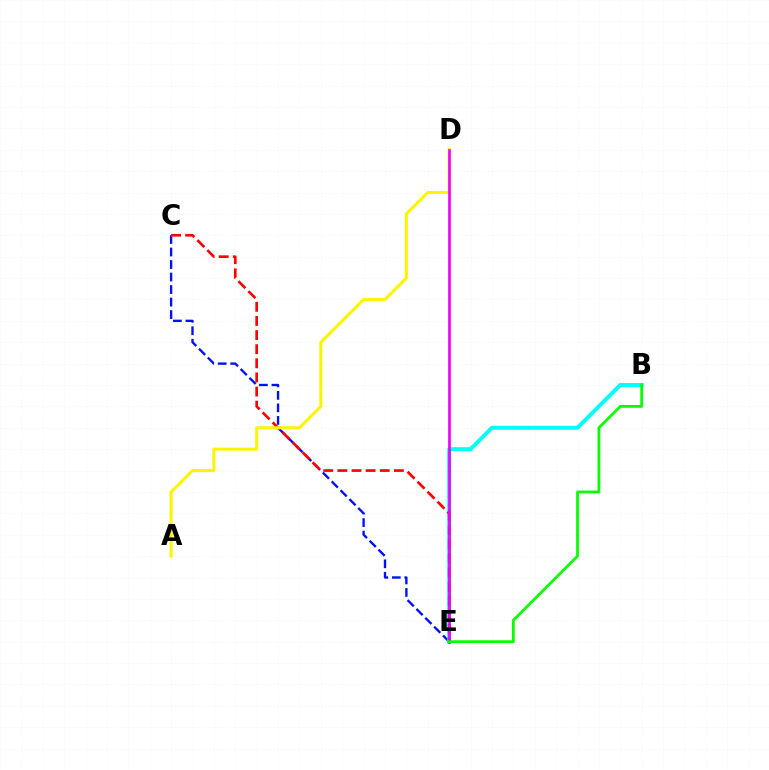{('C', 'E'): [{'color': '#0010ff', 'line_style': 'dashed', 'thickness': 1.7}, {'color': '#ff0000', 'line_style': 'dashed', 'thickness': 1.92}], ('B', 'E'): [{'color': '#00fff6', 'line_style': 'solid', 'thickness': 2.84}, {'color': '#08ff00', 'line_style': 'solid', 'thickness': 1.99}], ('A', 'D'): [{'color': '#fcf500', 'line_style': 'solid', 'thickness': 2.19}], ('D', 'E'): [{'color': '#ee00ff', 'line_style': 'solid', 'thickness': 1.92}]}